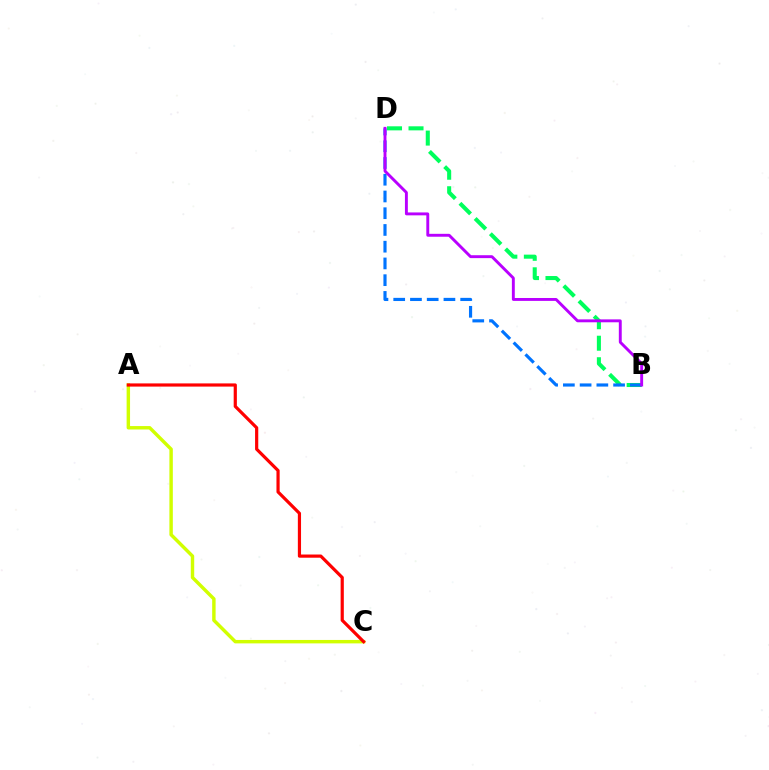{('A', 'C'): [{'color': '#d1ff00', 'line_style': 'solid', 'thickness': 2.47}, {'color': '#ff0000', 'line_style': 'solid', 'thickness': 2.3}], ('B', 'D'): [{'color': '#00ff5c', 'line_style': 'dashed', 'thickness': 2.92}, {'color': '#0074ff', 'line_style': 'dashed', 'thickness': 2.27}, {'color': '#b900ff', 'line_style': 'solid', 'thickness': 2.09}]}